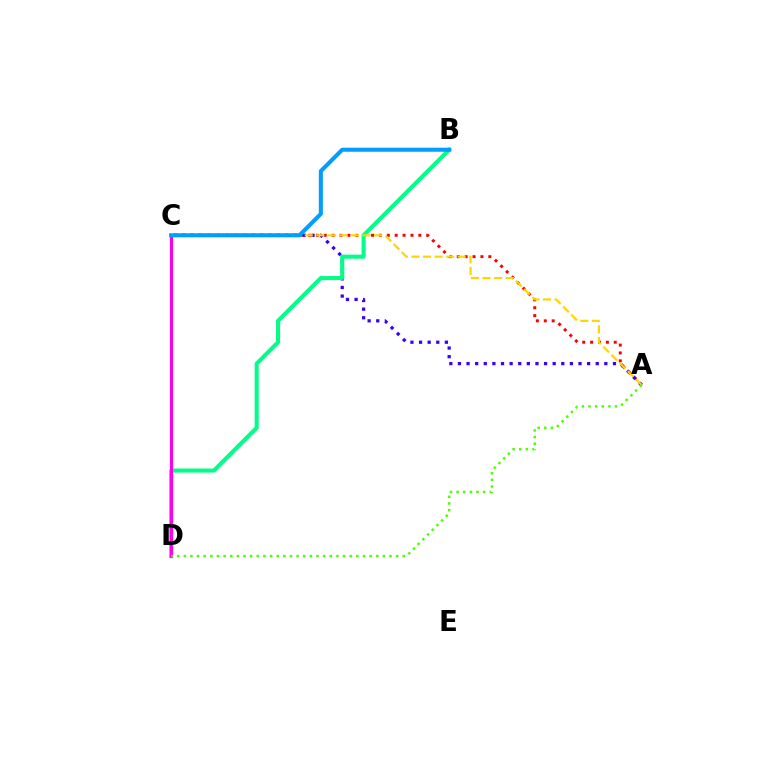{('A', 'C'): [{'color': '#ff0000', 'line_style': 'dotted', 'thickness': 2.14}, {'color': '#3700ff', 'line_style': 'dotted', 'thickness': 2.34}, {'color': '#ffd500', 'line_style': 'dashed', 'thickness': 1.57}], ('B', 'D'): [{'color': '#00ff86', 'line_style': 'solid', 'thickness': 2.92}], ('C', 'D'): [{'color': '#ff00ed', 'line_style': 'solid', 'thickness': 2.22}], ('B', 'C'): [{'color': '#009eff', 'line_style': 'solid', 'thickness': 2.93}], ('A', 'D'): [{'color': '#4fff00', 'line_style': 'dotted', 'thickness': 1.8}]}